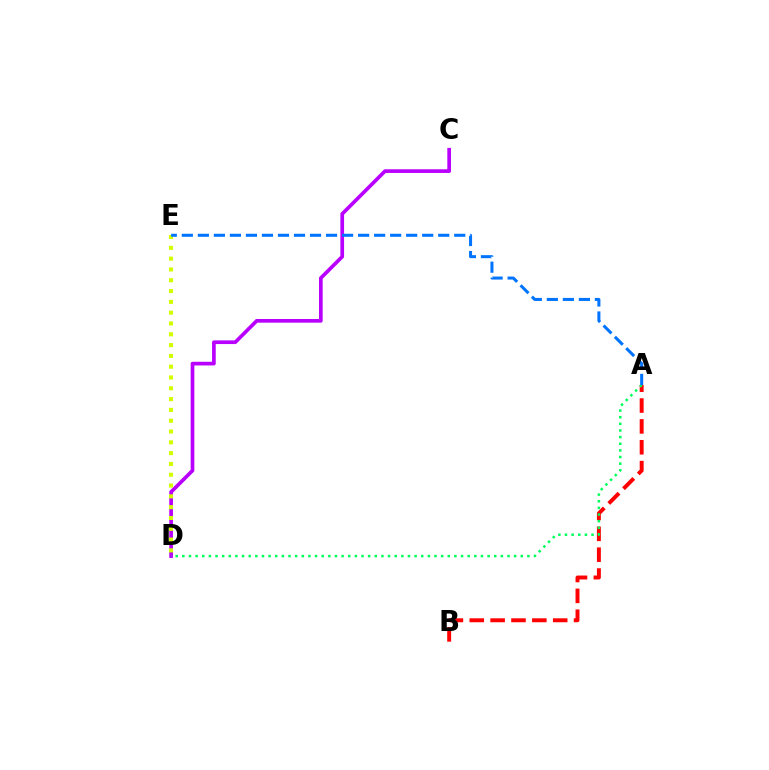{('C', 'D'): [{'color': '#b900ff', 'line_style': 'solid', 'thickness': 2.65}], ('A', 'B'): [{'color': '#ff0000', 'line_style': 'dashed', 'thickness': 2.83}], ('A', 'D'): [{'color': '#00ff5c', 'line_style': 'dotted', 'thickness': 1.8}], ('D', 'E'): [{'color': '#d1ff00', 'line_style': 'dotted', 'thickness': 2.94}], ('A', 'E'): [{'color': '#0074ff', 'line_style': 'dashed', 'thickness': 2.18}]}